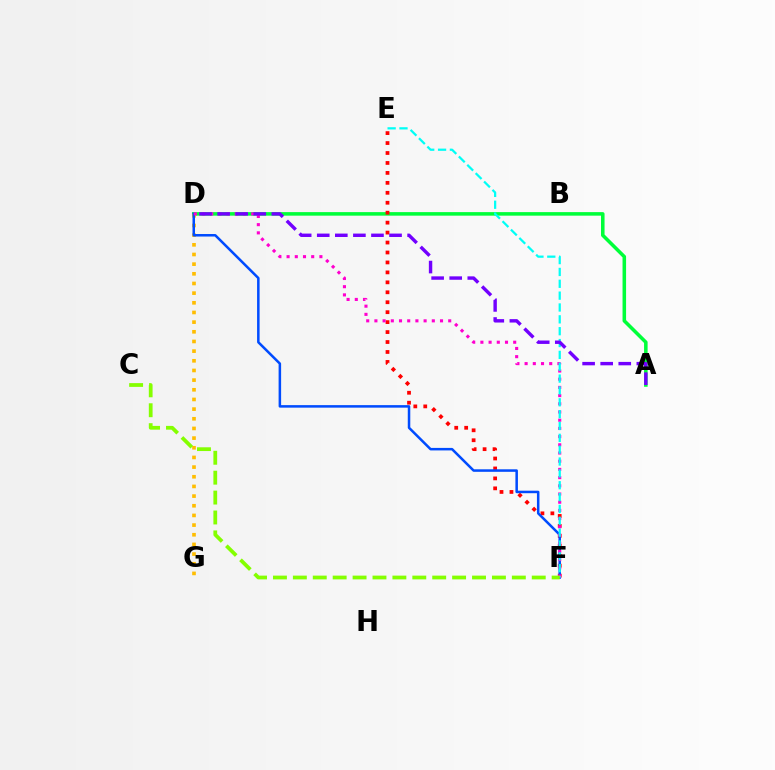{('A', 'D'): [{'color': '#00ff39', 'line_style': 'solid', 'thickness': 2.55}, {'color': '#7200ff', 'line_style': 'dashed', 'thickness': 2.46}], ('E', 'F'): [{'color': '#ff0000', 'line_style': 'dotted', 'thickness': 2.7}, {'color': '#00fff6', 'line_style': 'dashed', 'thickness': 1.61}], ('D', 'G'): [{'color': '#ffbd00', 'line_style': 'dotted', 'thickness': 2.63}], ('D', 'F'): [{'color': '#004bff', 'line_style': 'solid', 'thickness': 1.81}, {'color': '#ff00cf', 'line_style': 'dotted', 'thickness': 2.23}], ('C', 'F'): [{'color': '#84ff00', 'line_style': 'dashed', 'thickness': 2.7}]}